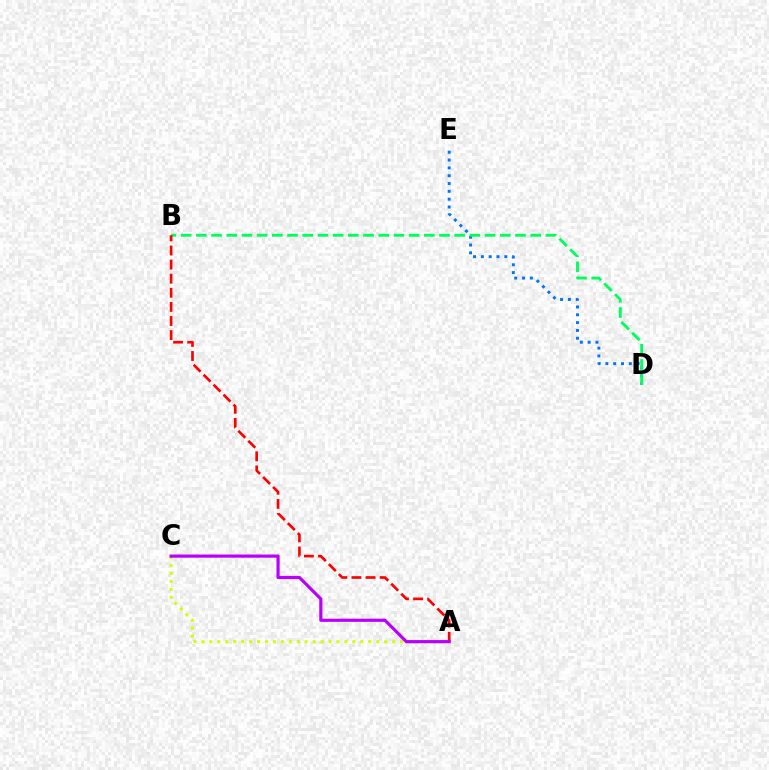{('A', 'C'): [{'color': '#d1ff00', 'line_style': 'dotted', 'thickness': 2.16}, {'color': '#b900ff', 'line_style': 'solid', 'thickness': 2.28}], ('D', 'E'): [{'color': '#0074ff', 'line_style': 'dotted', 'thickness': 2.12}], ('B', 'D'): [{'color': '#00ff5c', 'line_style': 'dashed', 'thickness': 2.06}], ('A', 'B'): [{'color': '#ff0000', 'line_style': 'dashed', 'thickness': 1.92}]}